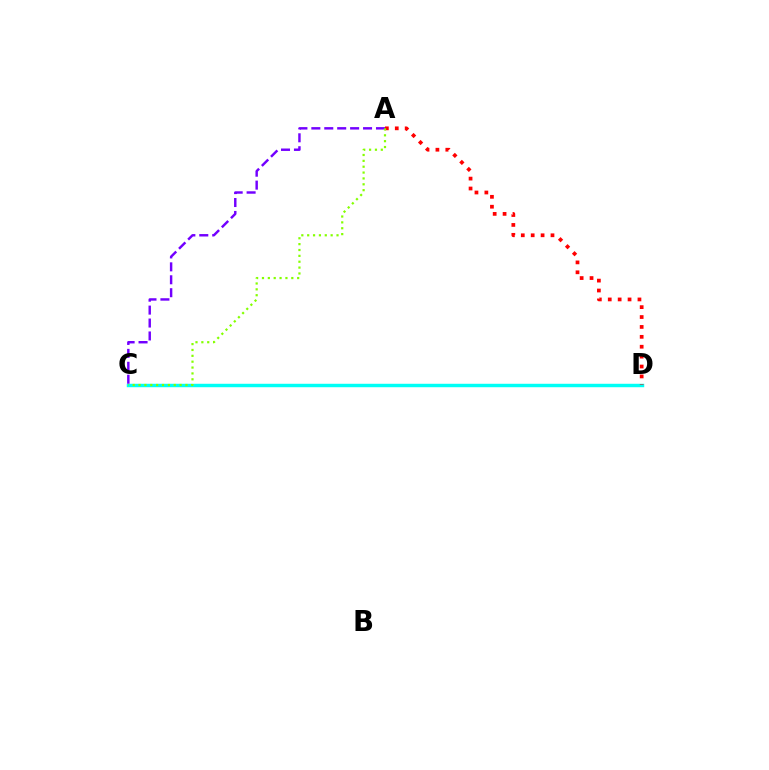{('C', 'D'): [{'color': '#00fff6', 'line_style': 'solid', 'thickness': 2.48}], ('A', 'C'): [{'color': '#7200ff', 'line_style': 'dashed', 'thickness': 1.76}, {'color': '#84ff00', 'line_style': 'dotted', 'thickness': 1.59}], ('A', 'D'): [{'color': '#ff0000', 'line_style': 'dotted', 'thickness': 2.69}]}